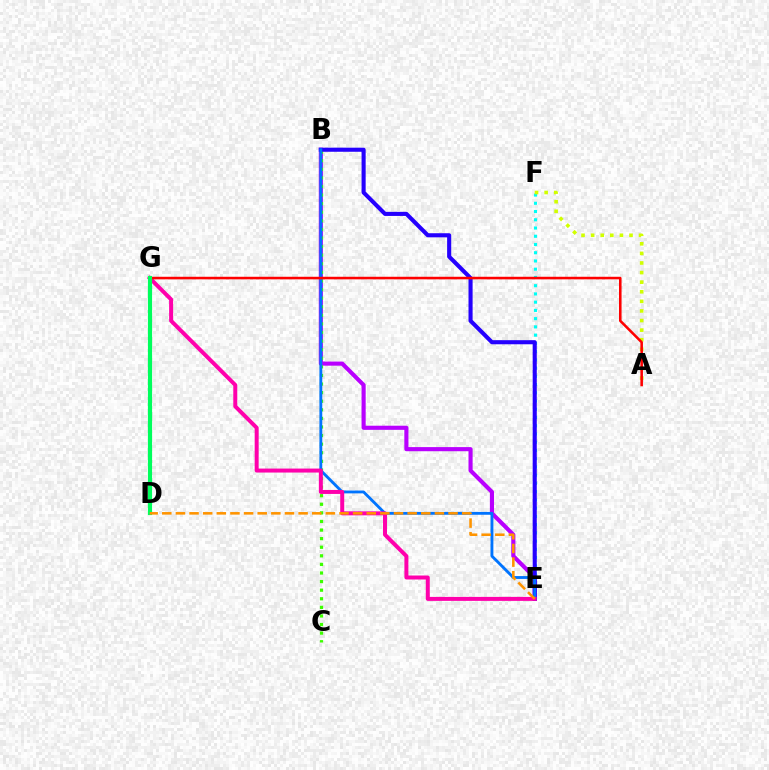{('E', 'F'): [{'color': '#00fff6', 'line_style': 'dotted', 'thickness': 2.24}], ('B', 'E'): [{'color': '#b900ff', 'line_style': 'solid', 'thickness': 2.97}, {'color': '#2500ff', 'line_style': 'solid', 'thickness': 2.95}, {'color': '#0074ff', 'line_style': 'solid', 'thickness': 2.05}], ('A', 'F'): [{'color': '#d1ff00', 'line_style': 'dotted', 'thickness': 2.61}], ('B', 'C'): [{'color': '#3dff00', 'line_style': 'dotted', 'thickness': 2.33}], ('E', 'G'): [{'color': '#ff00ac', 'line_style': 'solid', 'thickness': 2.87}], ('A', 'G'): [{'color': '#ff0000', 'line_style': 'solid', 'thickness': 1.85}], ('D', 'G'): [{'color': '#00ff5c', 'line_style': 'solid', 'thickness': 3.0}], ('D', 'E'): [{'color': '#ff9400', 'line_style': 'dashed', 'thickness': 1.85}]}